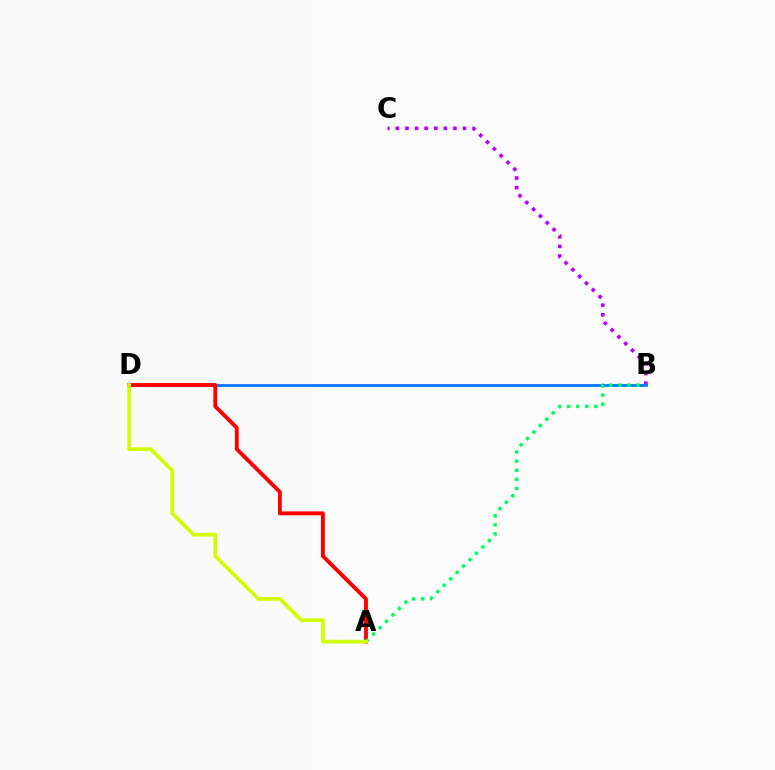{('B', 'C'): [{'color': '#b900ff', 'line_style': 'dotted', 'thickness': 2.61}], ('B', 'D'): [{'color': '#0074ff', 'line_style': 'solid', 'thickness': 1.99}], ('A', 'D'): [{'color': '#ff0000', 'line_style': 'solid', 'thickness': 2.79}, {'color': '#d1ff00', 'line_style': 'solid', 'thickness': 2.68}], ('A', 'B'): [{'color': '#00ff5c', 'line_style': 'dotted', 'thickness': 2.47}]}